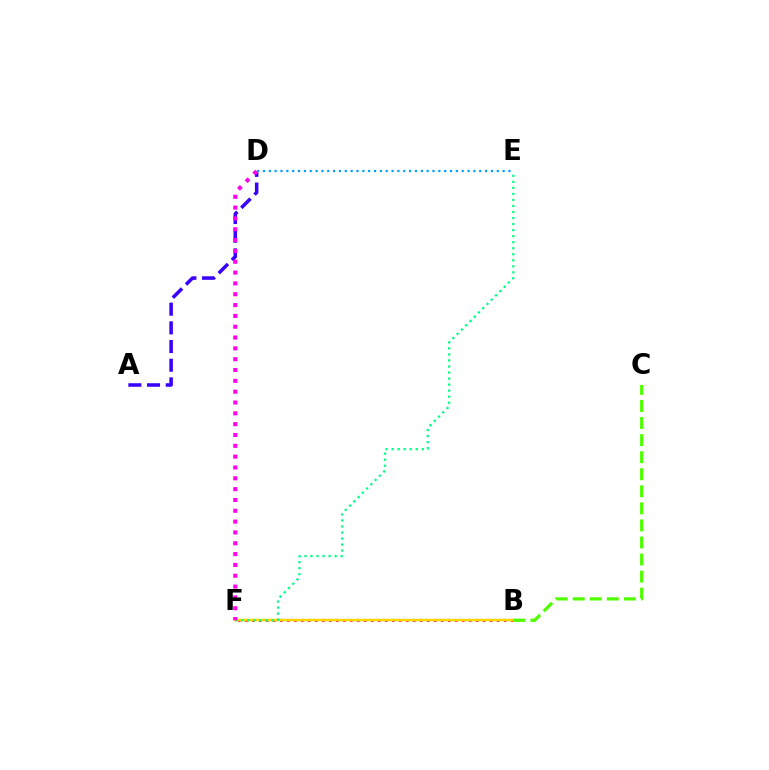{('A', 'D'): [{'color': '#3700ff', 'line_style': 'dashed', 'thickness': 2.54}], ('D', 'E'): [{'color': '#009eff', 'line_style': 'dotted', 'thickness': 1.59}], ('B', 'F'): [{'color': '#ff0000', 'line_style': 'dotted', 'thickness': 1.9}, {'color': '#ffd500', 'line_style': 'solid', 'thickness': 1.78}], ('E', 'F'): [{'color': '#00ff86', 'line_style': 'dotted', 'thickness': 1.64}], ('D', 'F'): [{'color': '#ff00ed', 'line_style': 'dotted', 'thickness': 2.94}], ('B', 'C'): [{'color': '#4fff00', 'line_style': 'dashed', 'thickness': 2.32}]}